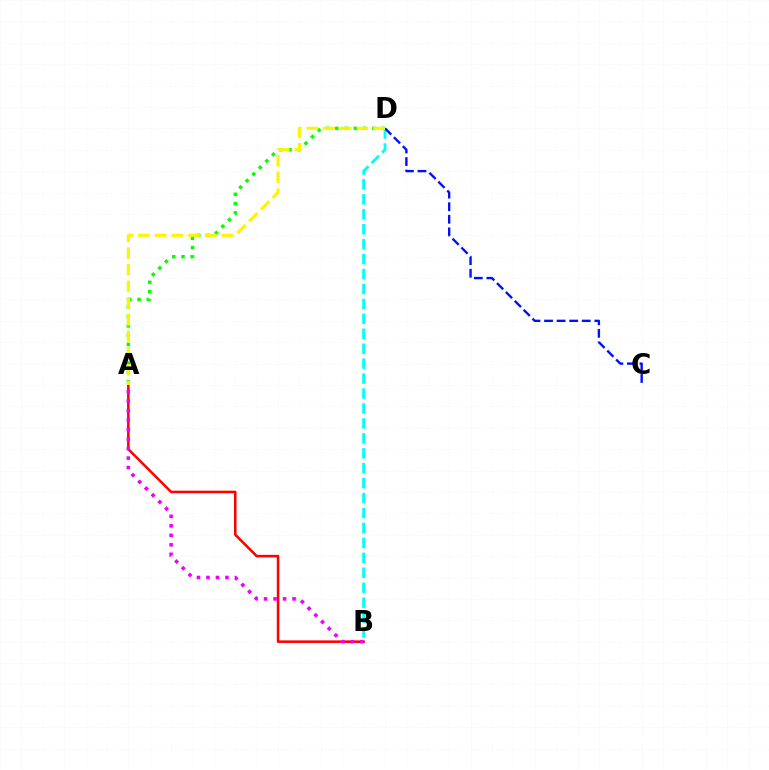{('B', 'D'): [{'color': '#00fff6', 'line_style': 'dashed', 'thickness': 2.03}], ('C', 'D'): [{'color': '#0010ff', 'line_style': 'dashed', 'thickness': 1.71}], ('A', 'D'): [{'color': '#08ff00', 'line_style': 'dotted', 'thickness': 2.52}, {'color': '#fcf500', 'line_style': 'dashed', 'thickness': 2.27}], ('A', 'B'): [{'color': '#ff0000', 'line_style': 'solid', 'thickness': 1.82}, {'color': '#ee00ff', 'line_style': 'dotted', 'thickness': 2.58}]}